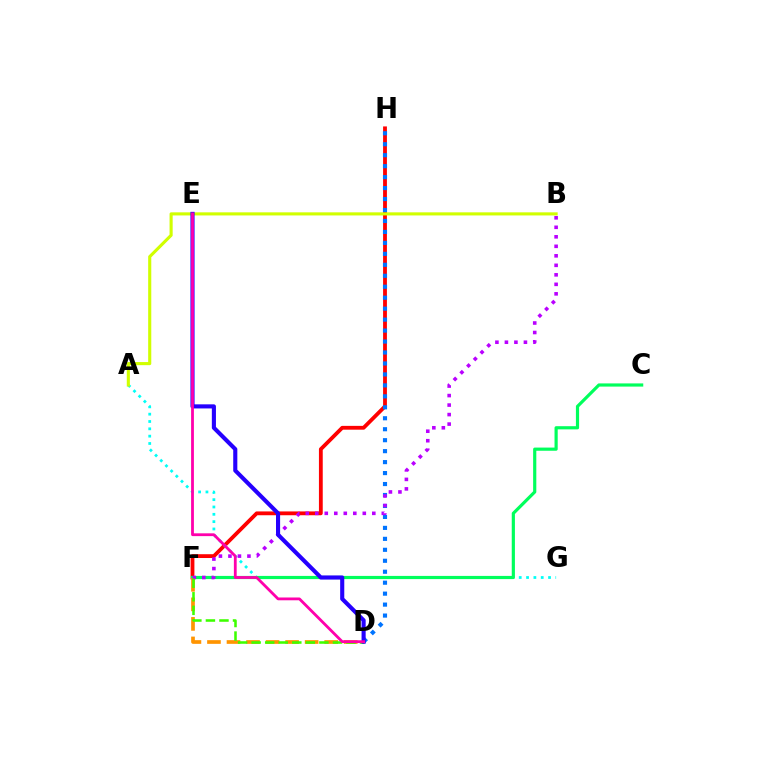{('F', 'H'): [{'color': '#ff0000', 'line_style': 'solid', 'thickness': 2.74}], ('A', 'G'): [{'color': '#00fff6', 'line_style': 'dotted', 'thickness': 1.99}], ('A', 'B'): [{'color': '#d1ff00', 'line_style': 'solid', 'thickness': 2.24}], ('D', 'H'): [{'color': '#0074ff', 'line_style': 'dotted', 'thickness': 2.98}], ('C', 'F'): [{'color': '#00ff5c', 'line_style': 'solid', 'thickness': 2.29}], ('D', 'F'): [{'color': '#ff9400', 'line_style': 'dashed', 'thickness': 2.65}, {'color': '#3dff00', 'line_style': 'dashed', 'thickness': 1.84}], ('B', 'F'): [{'color': '#b900ff', 'line_style': 'dotted', 'thickness': 2.58}], ('D', 'E'): [{'color': '#2500ff', 'line_style': 'solid', 'thickness': 2.96}, {'color': '#ff00ac', 'line_style': 'solid', 'thickness': 2.01}]}